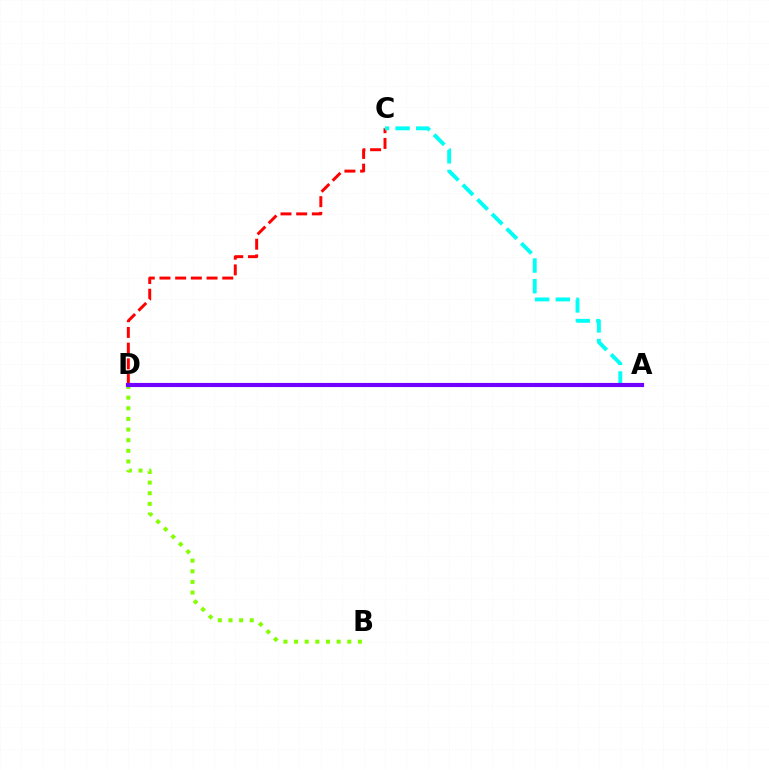{('C', 'D'): [{'color': '#ff0000', 'line_style': 'dashed', 'thickness': 2.13}], ('B', 'D'): [{'color': '#84ff00', 'line_style': 'dotted', 'thickness': 2.89}], ('A', 'C'): [{'color': '#00fff6', 'line_style': 'dashed', 'thickness': 2.81}], ('A', 'D'): [{'color': '#7200ff', 'line_style': 'solid', 'thickness': 2.98}]}